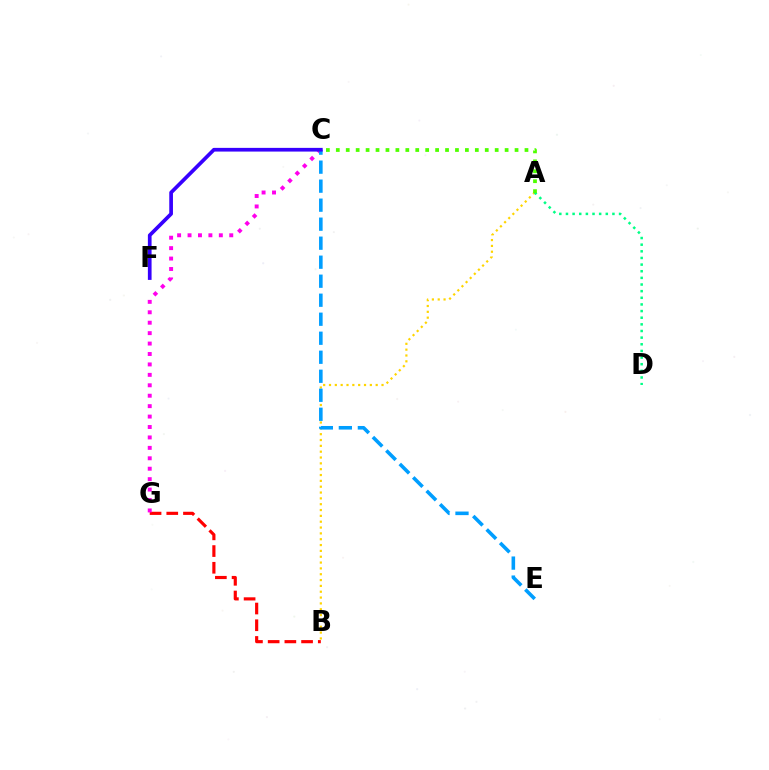{('A', 'B'): [{'color': '#ffd500', 'line_style': 'dotted', 'thickness': 1.59}], ('B', 'G'): [{'color': '#ff0000', 'line_style': 'dashed', 'thickness': 2.27}], ('C', 'G'): [{'color': '#ff00ed', 'line_style': 'dotted', 'thickness': 2.83}], ('C', 'E'): [{'color': '#009eff', 'line_style': 'dashed', 'thickness': 2.58}], ('C', 'F'): [{'color': '#3700ff', 'line_style': 'solid', 'thickness': 2.66}], ('A', 'D'): [{'color': '#00ff86', 'line_style': 'dotted', 'thickness': 1.8}], ('A', 'C'): [{'color': '#4fff00', 'line_style': 'dotted', 'thickness': 2.7}]}